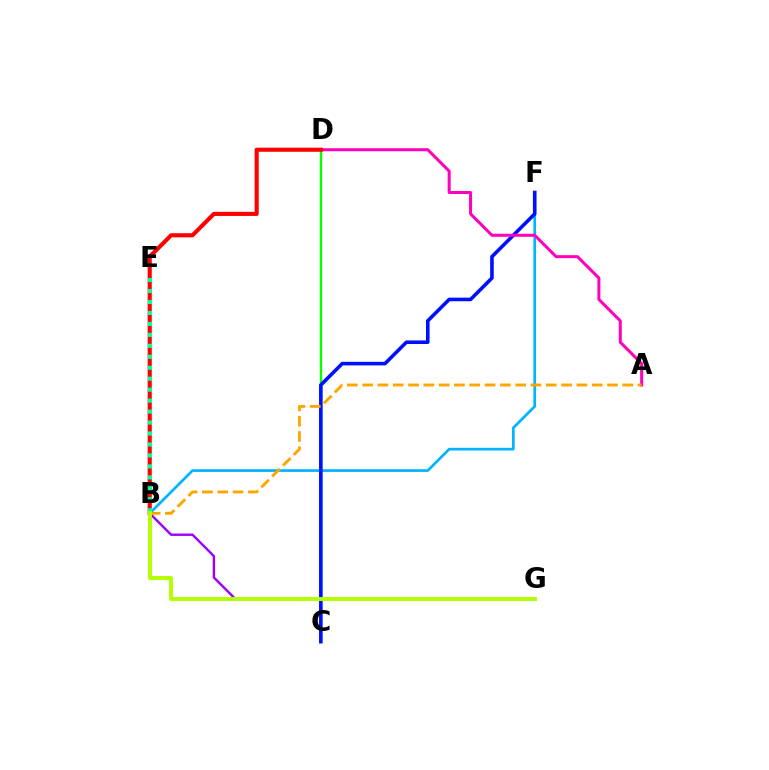{('C', 'D'): [{'color': '#08ff00', 'line_style': 'solid', 'thickness': 1.74}], ('B', 'F'): [{'color': '#00b5ff', 'line_style': 'solid', 'thickness': 1.95}], ('C', 'F'): [{'color': '#0010ff', 'line_style': 'solid', 'thickness': 2.59}], ('A', 'D'): [{'color': '#ff00bd', 'line_style': 'solid', 'thickness': 2.16}], ('B', 'D'): [{'color': '#ff0000', 'line_style': 'solid', 'thickness': 2.96}], ('B', 'G'): [{'color': '#9b00ff', 'line_style': 'solid', 'thickness': 1.72}, {'color': '#b3ff00', 'line_style': 'solid', 'thickness': 2.83}], ('B', 'E'): [{'color': '#00ff9d', 'line_style': 'dotted', 'thickness': 2.98}], ('A', 'B'): [{'color': '#ffa500', 'line_style': 'dashed', 'thickness': 2.08}]}